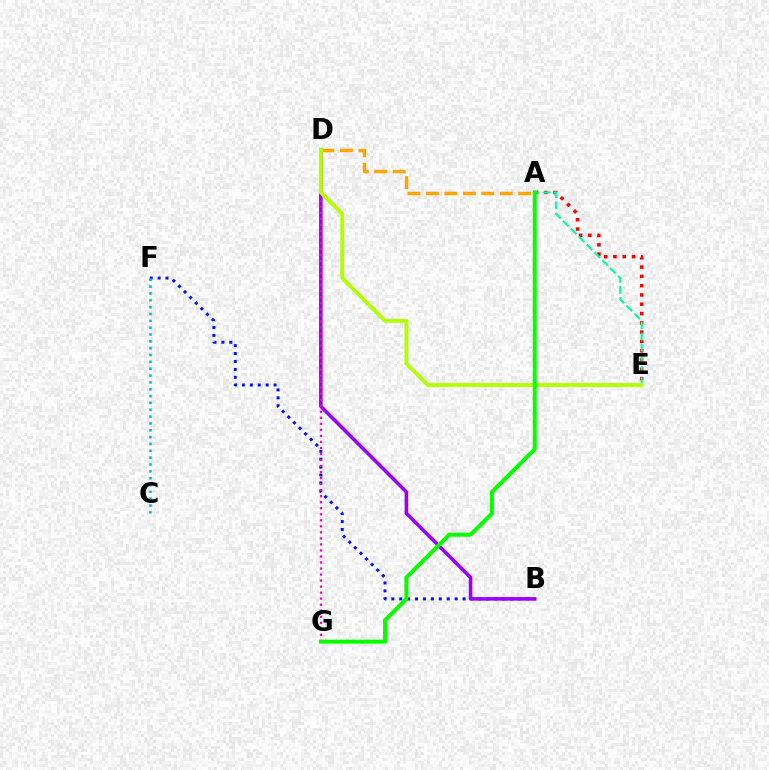{('A', 'E'): [{'color': '#ff0000', 'line_style': 'dotted', 'thickness': 2.52}, {'color': '#00ff9d', 'line_style': 'dashed', 'thickness': 1.51}], ('B', 'F'): [{'color': '#0010ff', 'line_style': 'dotted', 'thickness': 2.15}], ('B', 'D'): [{'color': '#9b00ff', 'line_style': 'solid', 'thickness': 2.56}], ('A', 'D'): [{'color': '#ffa500', 'line_style': 'dashed', 'thickness': 2.5}], ('C', 'F'): [{'color': '#00b5ff', 'line_style': 'dotted', 'thickness': 1.86}], ('D', 'G'): [{'color': '#ff00bd', 'line_style': 'dotted', 'thickness': 1.64}], ('D', 'E'): [{'color': '#b3ff00', 'line_style': 'solid', 'thickness': 2.81}], ('A', 'G'): [{'color': '#08ff00', 'line_style': 'solid', 'thickness': 2.88}]}